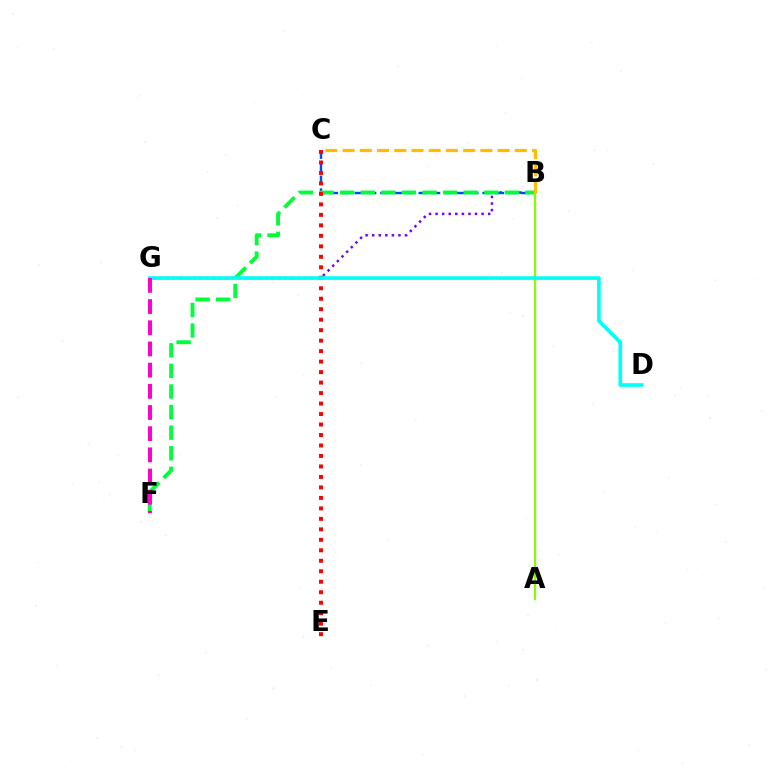{('B', 'G'): [{'color': '#7200ff', 'line_style': 'dotted', 'thickness': 1.79}], ('B', 'C'): [{'color': '#004bff', 'line_style': 'dashed', 'thickness': 1.74}, {'color': '#ffbd00', 'line_style': 'dashed', 'thickness': 2.34}], ('B', 'F'): [{'color': '#00ff39', 'line_style': 'dashed', 'thickness': 2.8}], ('A', 'B'): [{'color': '#84ff00', 'line_style': 'solid', 'thickness': 1.61}], ('C', 'E'): [{'color': '#ff0000', 'line_style': 'dotted', 'thickness': 2.85}], ('D', 'G'): [{'color': '#00fff6', 'line_style': 'solid', 'thickness': 2.64}], ('F', 'G'): [{'color': '#ff00cf', 'line_style': 'dashed', 'thickness': 2.88}]}